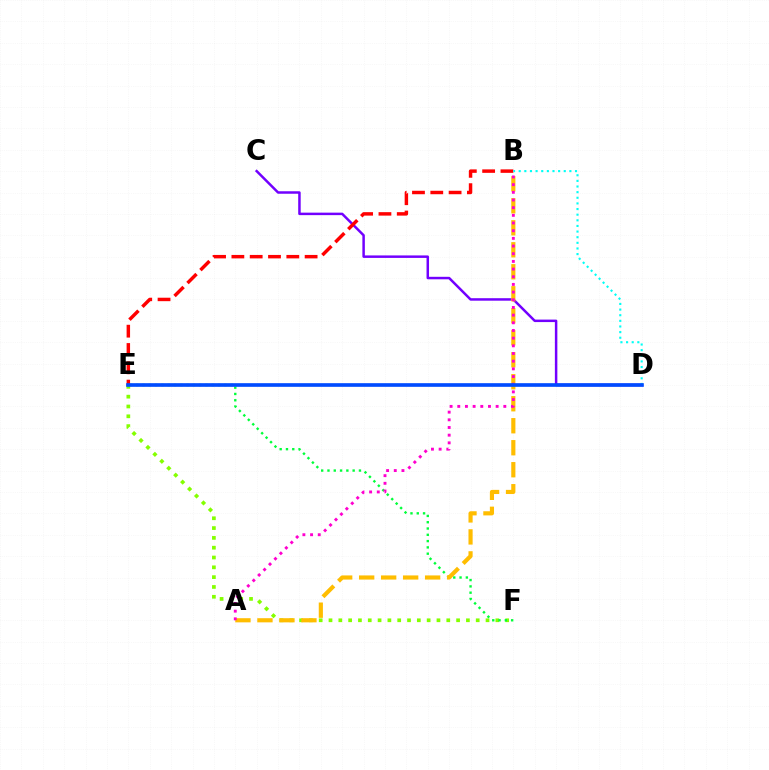{('C', 'D'): [{'color': '#7200ff', 'line_style': 'solid', 'thickness': 1.79}], ('E', 'F'): [{'color': '#84ff00', 'line_style': 'dotted', 'thickness': 2.67}, {'color': '#00ff39', 'line_style': 'dotted', 'thickness': 1.71}], ('A', 'B'): [{'color': '#ffbd00', 'line_style': 'dashed', 'thickness': 2.99}, {'color': '#ff00cf', 'line_style': 'dotted', 'thickness': 2.09}], ('B', 'E'): [{'color': '#ff0000', 'line_style': 'dashed', 'thickness': 2.49}], ('B', 'D'): [{'color': '#00fff6', 'line_style': 'dotted', 'thickness': 1.53}], ('D', 'E'): [{'color': '#004bff', 'line_style': 'solid', 'thickness': 2.63}]}